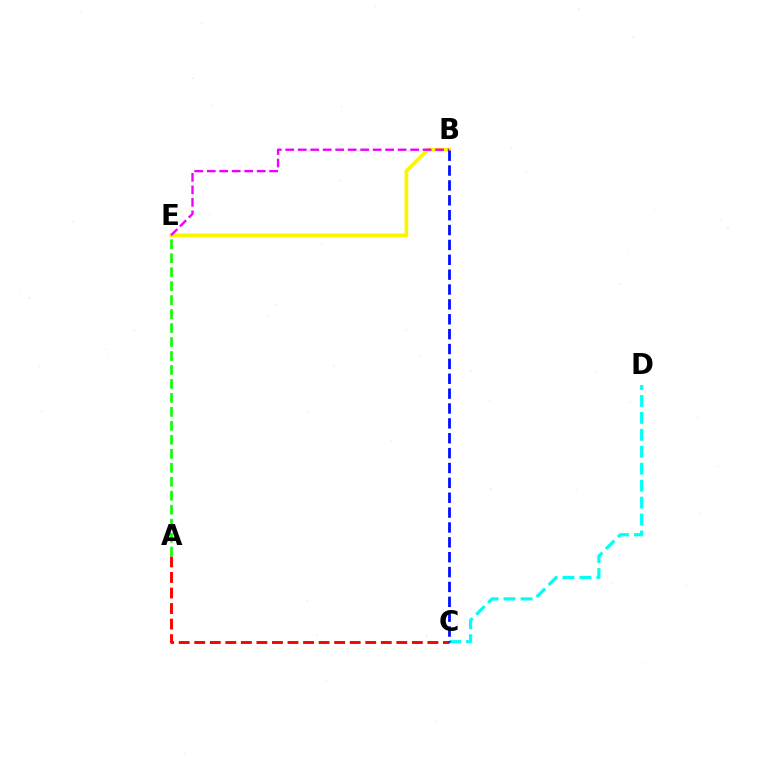{('B', 'E'): [{'color': '#fcf500', 'line_style': 'solid', 'thickness': 2.68}, {'color': '#ee00ff', 'line_style': 'dashed', 'thickness': 1.7}], ('A', 'C'): [{'color': '#ff0000', 'line_style': 'dashed', 'thickness': 2.11}], ('A', 'E'): [{'color': '#08ff00', 'line_style': 'dashed', 'thickness': 1.9}], ('C', 'D'): [{'color': '#00fff6', 'line_style': 'dashed', 'thickness': 2.3}], ('B', 'C'): [{'color': '#0010ff', 'line_style': 'dashed', 'thickness': 2.02}]}